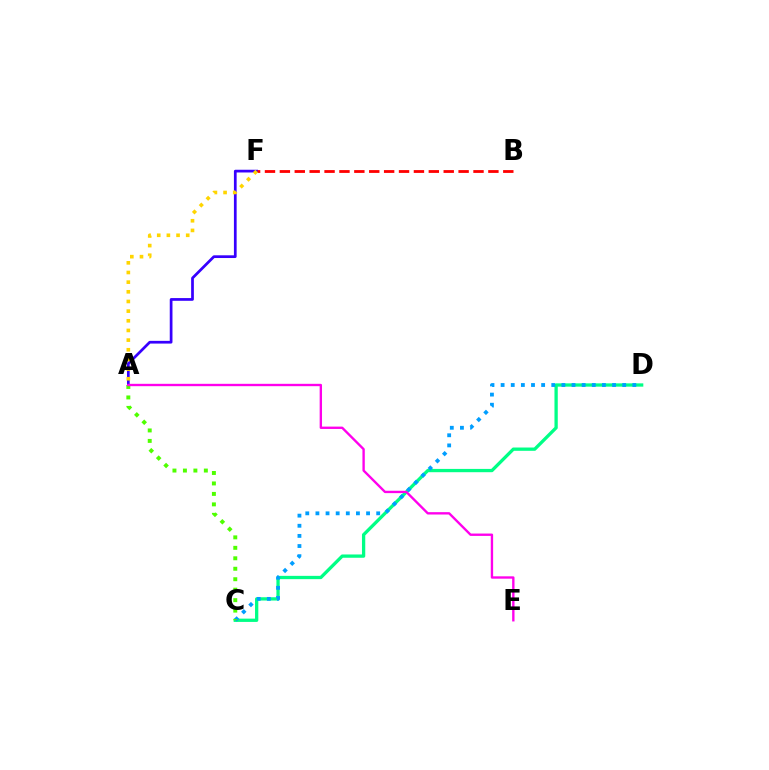{('A', 'F'): [{'color': '#3700ff', 'line_style': 'solid', 'thickness': 1.96}, {'color': '#ffd500', 'line_style': 'dotted', 'thickness': 2.62}], ('C', 'D'): [{'color': '#00ff86', 'line_style': 'solid', 'thickness': 2.37}, {'color': '#009eff', 'line_style': 'dotted', 'thickness': 2.75}], ('B', 'F'): [{'color': '#ff0000', 'line_style': 'dashed', 'thickness': 2.02}], ('A', 'C'): [{'color': '#4fff00', 'line_style': 'dotted', 'thickness': 2.84}], ('A', 'E'): [{'color': '#ff00ed', 'line_style': 'solid', 'thickness': 1.7}]}